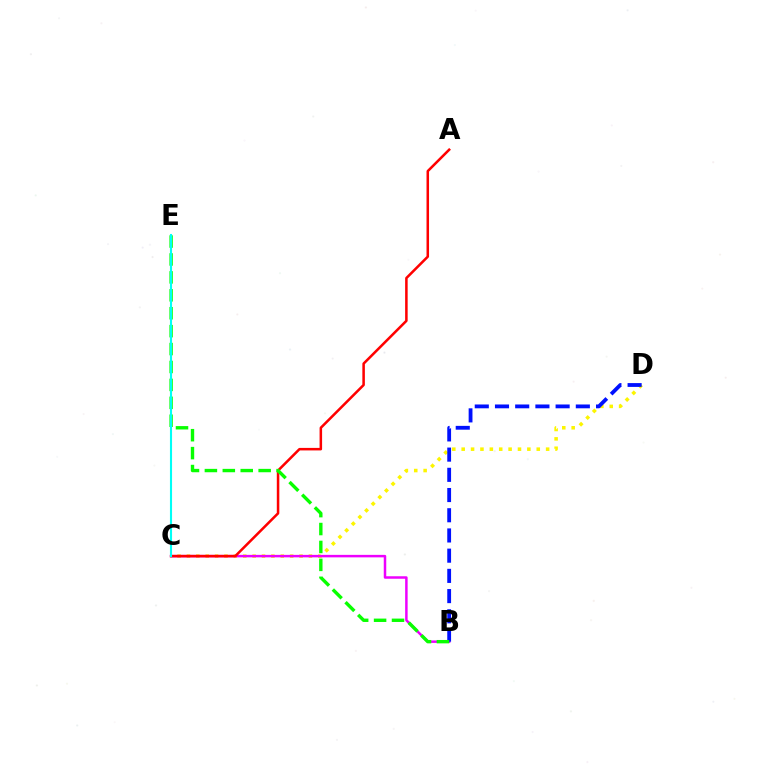{('C', 'D'): [{'color': '#fcf500', 'line_style': 'dotted', 'thickness': 2.55}], ('B', 'C'): [{'color': '#ee00ff', 'line_style': 'solid', 'thickness': 1.79}], ('A', 'C'): [{'color': '#ff0000', 'line_style': 'solid', 'thickness': 1.82}], ('B', 'D'): [{'color': '#0010ff', 'line_style': 'dashed', 'thickness': 2.75}], ('B', 'E'): [{'color': '#08ff00', 'line_style': 'dashed', 'thickness': 2.43}], ('C', 'E'): [{'color': '#00fff6', 'line_style': 'solid', 'thickness': 1.52}]}